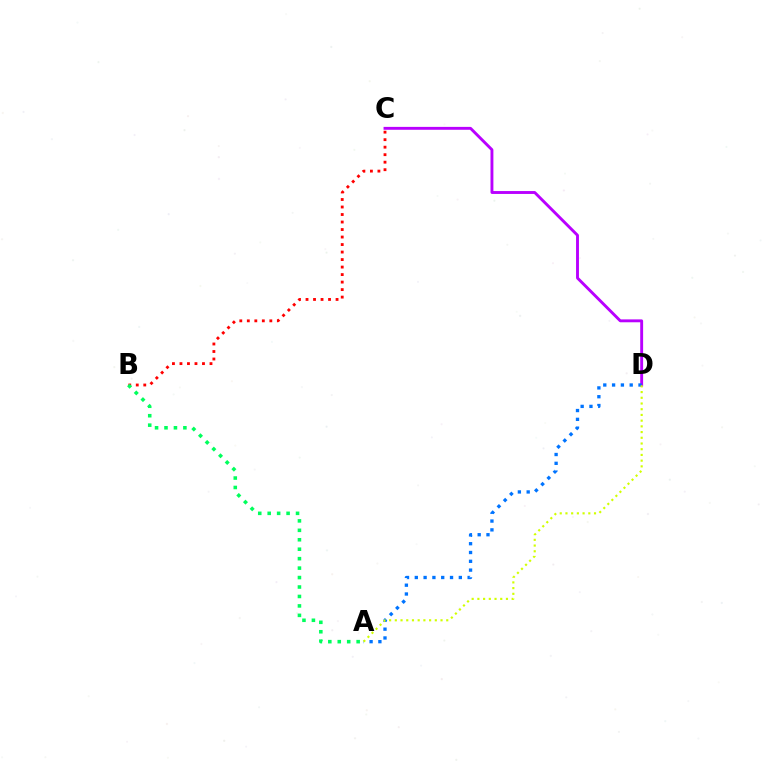{('C', 'D'): [{'color': '#b900ff', 'line_style': 'solid', 'thickness': 2.08}], ('A', 'D'): [{'color': '#0074ff', 'line_style': 'dotted', 'thickness': 2.39}, {'color': '#d1ff00', 'line_style': 'dotted', 'thickness': 1.55}], ('B', 'C'): [{'color': '#ff0000', 'line_style': 'dotted', 'thickness': 2.04}], ('A', 'B'): [{'color': '#00ff5c', 'line_style': 'dotted', 'thickness': 2.57}]}